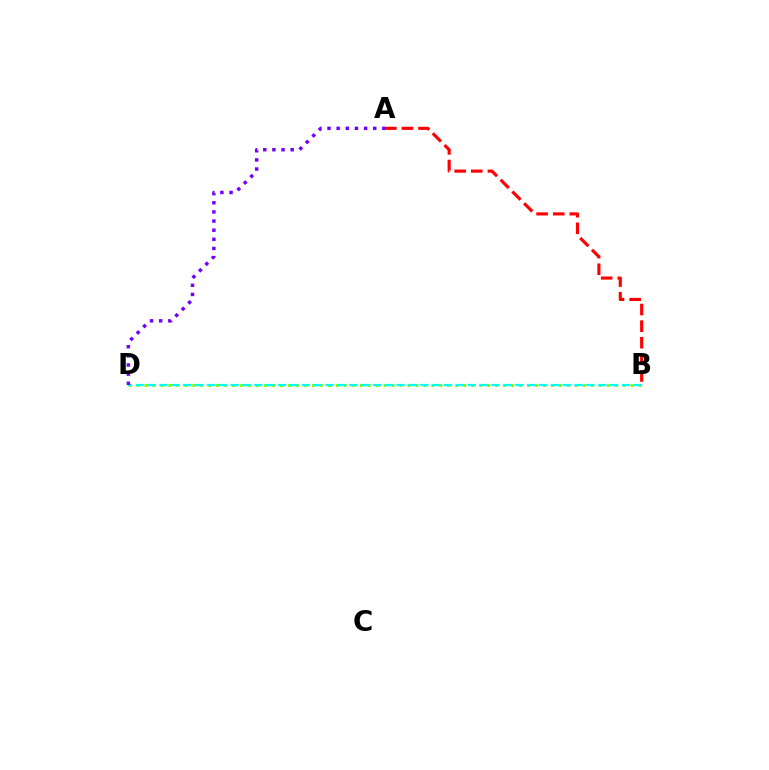{('B', 'D'): [{'color': '#84ff00', 'line_style': 'dotted', 'thickness': 2.17}, {'color': '#00fff6', 'line_style': 'dashed', 'thickness': 1.61}], ('A', 'B'): [{'color': '#ff0000', 'line_style': 'dashed', 'thickness': 2.26}], ('A', 'D'): [{'color': '#7200ff', 'line_style': 'dotted', 'thickness': 2.48}]}